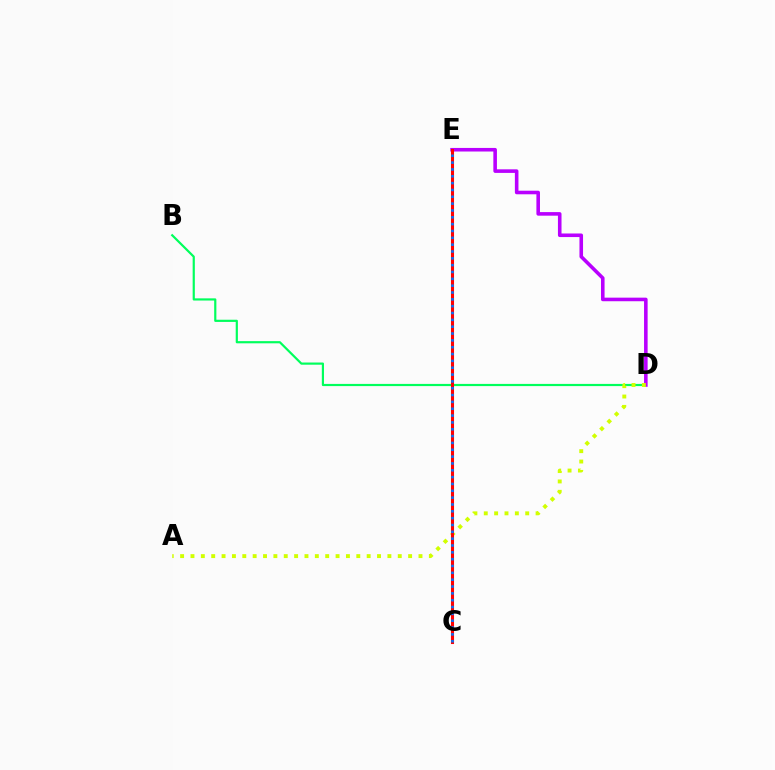{('B', 'D'): [{'color': '#00ff5c', 'line_style': 'solid', 'thickness': 1.57}], ('D', 'E'): [{'color': '#b900ff', 'line_style': 'solid', 'thickness': 2.58}], ('A', 'D'): [{'color': '#d1ff00', 'line_style': 'dotted', 'thickness': 2.82}], ('C', 'E'): [{'color': '#ff0000', 'line_style': 'solid', 'thickness': 2.21}, {'color': '#0074ff', 'line_style': 'dotted', 'thickness': 1.86}]}